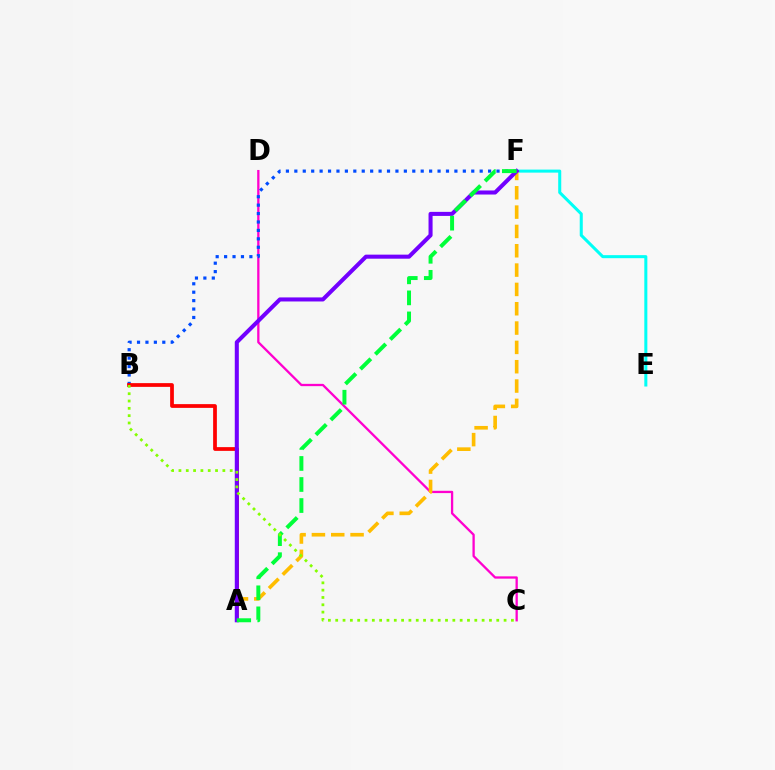{('C', 'D'): [{'color': '#ff00cf', 'line_style': 'solid', 'thickness': 1.66}], ('E', 'F'): [{'color': '#00fff6', 'line_style': 'solid', 'thickness': 2.19}], ('B', 'F'): [{'color': '#004bff', 'line_style': 'dotted', 'thickness': 2.29}], ('A', 'B'): [{'color': '#ff0000', 'line_style': 'solid', 'thickness': 2.7}], ('A', 'F'): [{'color': '#ffbd00', 'line_style': 'dashed', 'thickness': 2.63}, {'color': '#7200ff', 'line_style': 'solid', 'thickness': 2.92}, {'color': '#00ff39', 'line_style': 'dashed', 'thickness': 2.86}], ('B', 'C'): [{'color': '#84ff00', 'line_style': 'dotted', 'thickness': 1.99}]}